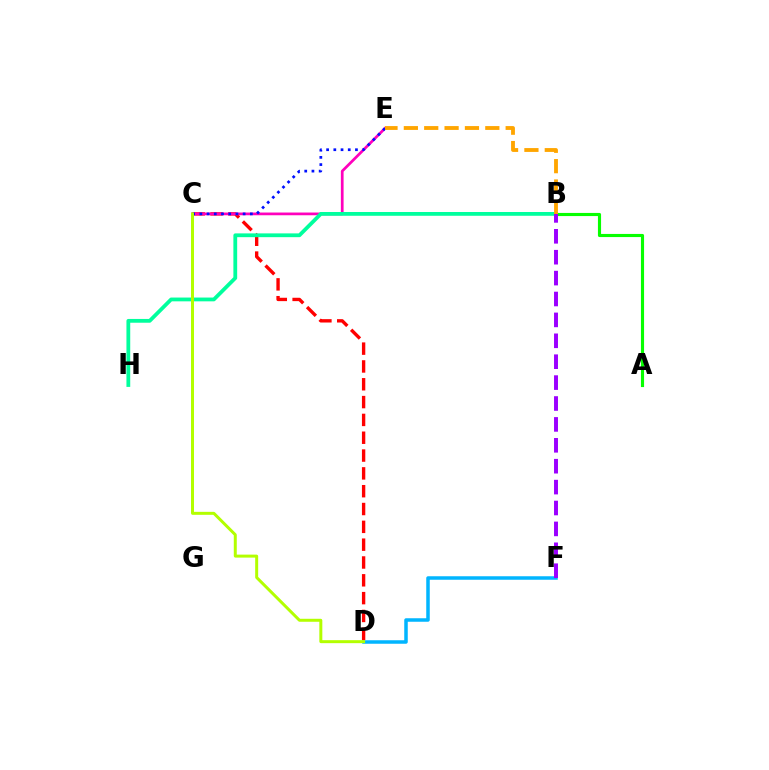{('C', 'D'): [{'color': '#ff0000', 'line_style': 'dashed', 'thickness': 2.42}, {'color': '#b3ff00', 'line_style': 'solid', 'thickness': 2.15}], ('C', 'E'): [{'color': '#ff00bd', 'line_style': 'solid', 'thickness': 1.96}, {'color': '#0010ff', 'line_style': 'dotted', 'thickness': 1.96}], ('D', 'F'): [{'color': '#00b5ff', 'line_style': 'solid', 'thickness': 2.52}], ('A', 'B'): [{'color': '#08ff00', 'line_style': 'solid', 'thickness': 2.26}], ('B', 'H'): [{'color': '#00ff9d', 'line_style': 'solid', 'thickness': 2.73}], ('B', 'E'): [{'color': '#ffa500', 'line_style': 'dashed', 'thickness': 2.77}], ('B', 'F'): [{'color': '#9b00ff', 'line_style': 'dashed', 'thickness': 2.84}]}